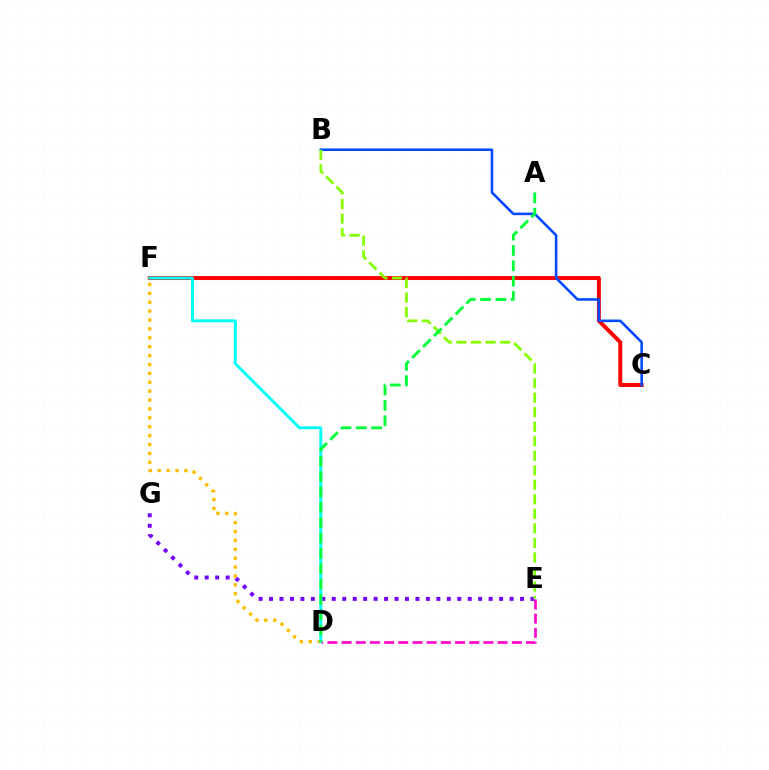{('D', 'E'): [{'color': '#ff00cf', 'line_style': 'dashed', 'thickness': 1.93}], ('E', 'G'): [{'color': '#7200ff', 'line_style': 'dotted', 'thickness': 2.84}], ('C', 'F'): [{'color': '#ff0000', 'line_style': 'solid', 'thickness': 2.85}], ('B', 'C'): [{'color': '#004bff', 'line_style': 'solid', 'thickness': 1.86}], ('B', 'E'): [{'color': '#84ff00', 'line_style': 'dashed', 'thickness': 1.97}], ('D', 'F'): [{'color': '#ffbd00', 'line_style': 'dotted', 'thickness': 2.42}, {'color': '#00fff6', 'line_style': 'solid', 'thickness': 2.09}], ('A', 'D'): [{'color': '#00ff39', 'line_style': 'dashed', 'thickness': 2.09}]}